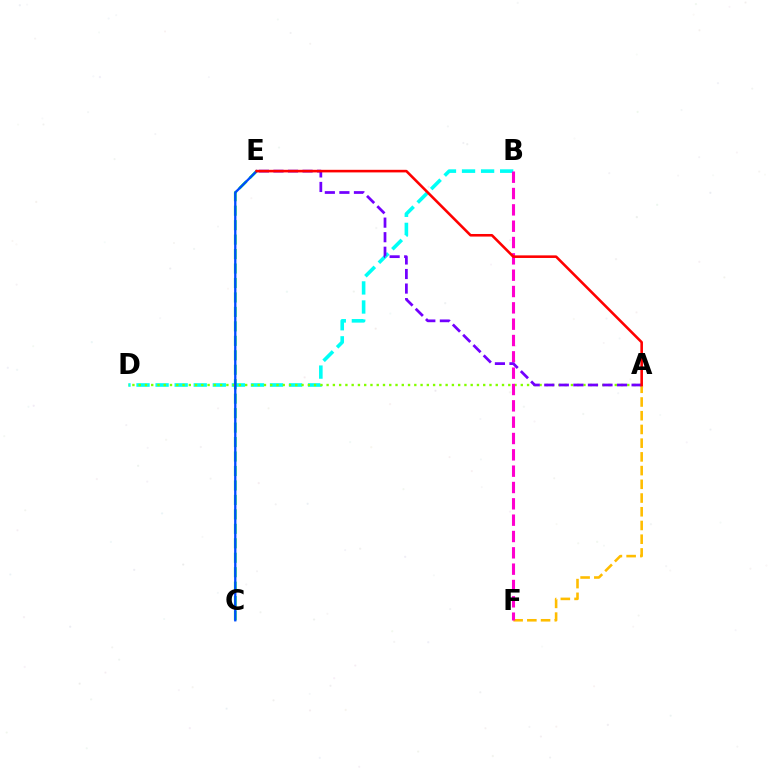{('B', 'D'): [{'color': '#00fff6', 'line_style': 'dashed', 'thickness': 2.59}], ('C', 'E'): [{'color': '#00ff39', 'line_style': 'dashed', 'thickness': 1.96}, {'color': '#004bff', 'line_style': 'solid', 'thickness': 1.67}], ('A', 'D'): [{'color': '#84ff00', 'line_style': 'dotted', 'thickness': 1.7}], ('A', 'F'): [{'color': '#ffbd00', 'line_style': 'dashed', 'thickness': 1.86}], ('B', 'F'): [{'color': '#ff00cf', 'line_style': 'dashed', 'thickness': 2.22}], ('A', 'E'): [{'color': '#7200ff', 'line_style': 'dashed', 'thickness': 1.98}, {'color': '#ff0000', 'line_style': 'solid', 'thickness': 1.86}]}